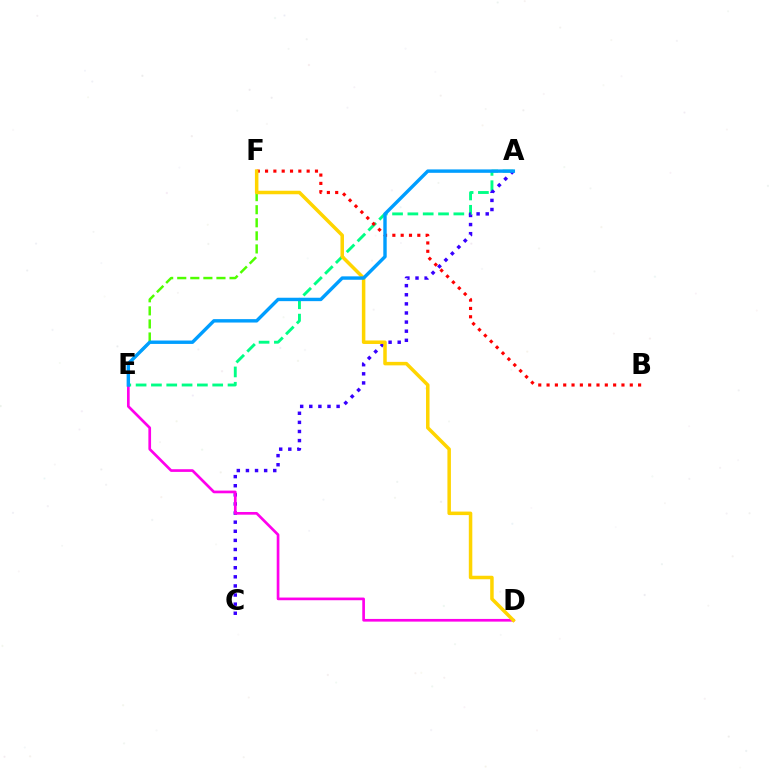{('A', 'E'): [{'color': '#00ff86', 'line_style': 'dashed', 'thickness': 2.08}, {'color': '#009eff', 'line_style': 'solid', 'thickness': 2.45}], ('B', 'F'): [{'color': '#ff0000', 'line_style': 'dotted', 'thickness': 2.26}], ('A', 'C'): [{'color': '#3700ff', 'line_style': 'dotted', 'thickness': 2.47}], ('D', 'E'): [{'color': '#ff00ed', 'line_style': 'solid', 'thickness': 1.93}], ('E', 'F'): [{'color': '#4fff00', 'line_style': 'dashed', 'thickness': 1.78}], ('D', 'F'): [{'color': '#ffd500', 'line_style': 'solid', 'thickness': 2.52}]}